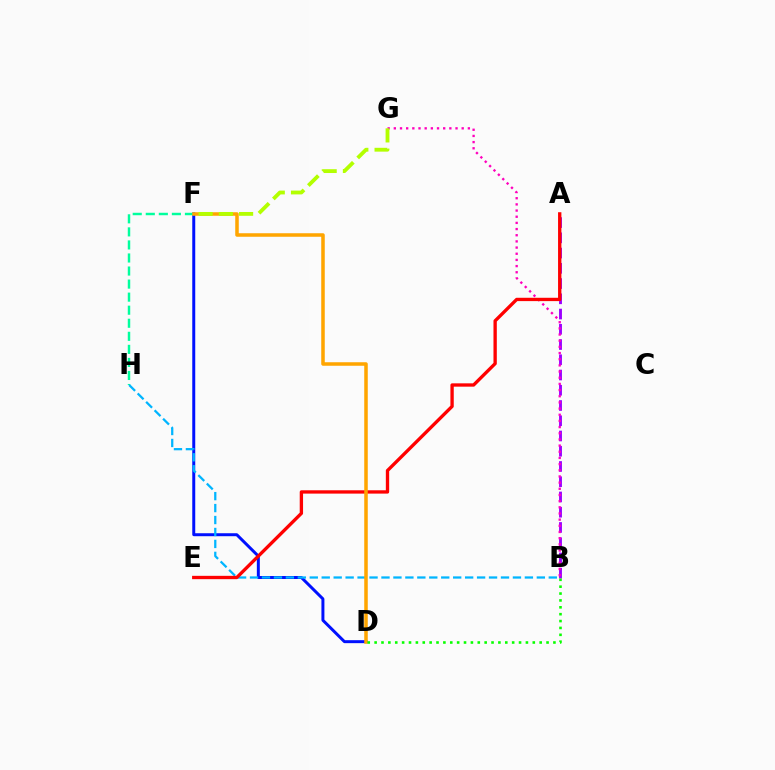{('D', 'F'): [{'color': '#0010ff', 'line_style': 'solid', 'thickness': 2.14}, {'color': '#ffa500', 'line_style': 'solid', 'thickness': 2.54}], ('F', 'H'): [{'color': '#00ff9d', 'line_style': 'dashed', 'thickness': 1.77}], ('A', 'B'): [{'color': '#9b00ff', 'line_style': 'dashed', 'thickness': 2.07}], ('B', 'H'): [{'color': '#00b5ff', 'line_style': 'dashed', 'thickness': 1.62}], ('B', 'G'): [{'color': '#ff00bd', 'line_style': 'dotted', 'thickness': 1.68}], ('A', 'E'): [{'color': '#ff0000', 'line_style': 'solid', 'thickness': 2.4}], ('F', 'G'): [{'color': '#b3ff00', 'line_style': 'dashed', 'thickness': 2.75}], ('B', 'D'): [{'color': '#08ff00', 'line_style': 'dotted', 'thickness': 1.87}]}